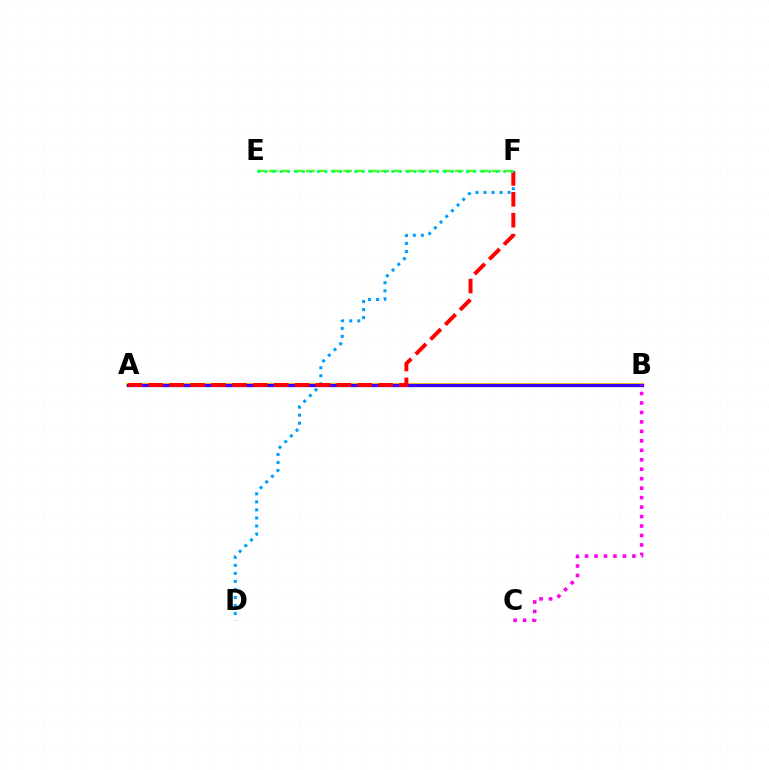{('D', 'F'): [{'color': '#009eff', 'line_style': 'dotted', 'thickness': 2.18}], ('A', 'B'): [{'color': '#ffd500', 'line_style': 'solid', 'thickness': 2.93}, {'color': '#3700ff', 'line_style': 'solid', 'thickness': 2.35}], ('E', 'F'): [{'color': '#4fff00', 'line_style': 'dashed', 'thickness': 1.68}, {'color': '#00ff86', 'line_style': 'dotted', 'thickness': 2.02}], ('A', 'F'): [{'color': '#ff0000', 'line_style': 'dashed', 'thickness': 2.84}], ('B', 'C'): [{'color': '#ff00ed', 'line_style': 'dotted', 'thickness': 2.57}]}